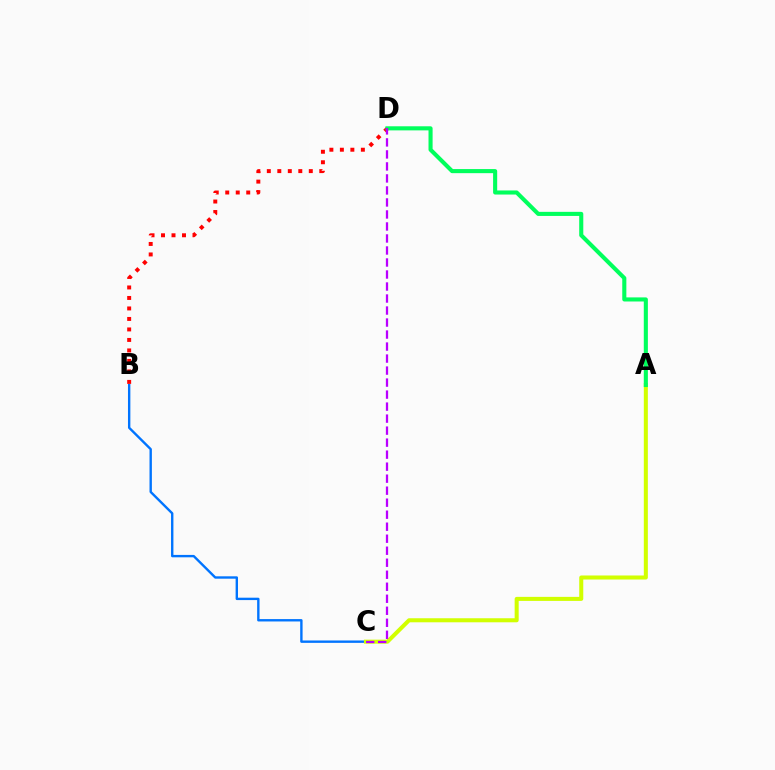{('B', 'C'): [{'color': '#0074ff', 'line_style': 'solid', 'thickness': 1.72}], ('B', 'D'): [{'color': '#ff0000', 'line_style': 'dotted', 'thickness': 2.85}], ('A', 'C'): [{'color': '#d1ff00', 'line_style': 'solid', 'thickness': 2.91}], ('A', 'D'): [{'color': '#00ff5c', 'line_style': 'solid', 'thickness': 2.94}], ('C', 'D'): [{'color': '#b900ff', 'line_style': 'dashed', 'thickness': 1.63}]}